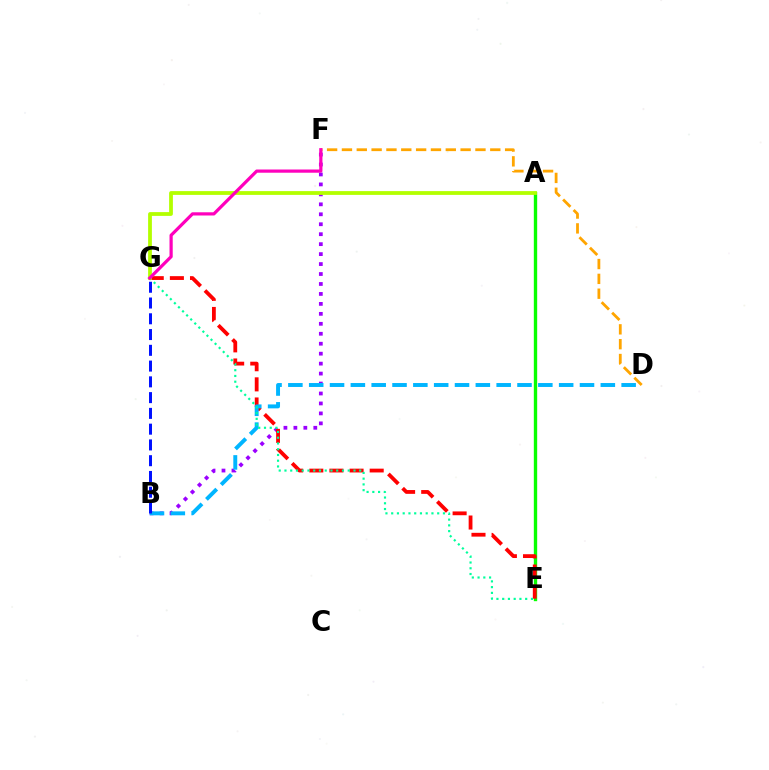{('A', 'E'): [{'color': '#08ff00', 'line_style': 'solid', 'thickness': 2.42}], ('B', 'F'): [{'color': '#9b00ff', 'line_style': 'dotted', 'thickness': 2.71}], ('E', 'G'): [{'color': '#ff0000', 'line_style': 'dashed', 'thickness': 2.73}, {'color': '#00ff9d', 'line_style': 'dotted', 'thickness': 1.56}], ('B', 'D'): [{'color': '#00b5ff', 'line_style': 'dashed', 'thickness': 2.83}], ('D', 'F'): [{'color': '#ffa500', 'line_style': 'dashed', 'thickness': 2.02}], ('A', 'G'): [{'color': '#b3ff00', 'line_style': 'solid', 'thickness': 2.72}], ('B', 'G'): [{'color': '#0010ff', 'line_style': 'dashed', 'thickness': 2.14}], ('F', 'G'): [{'color': '#ff00bd', 'line_style': 'solid', 'thickness': 2.31}]}